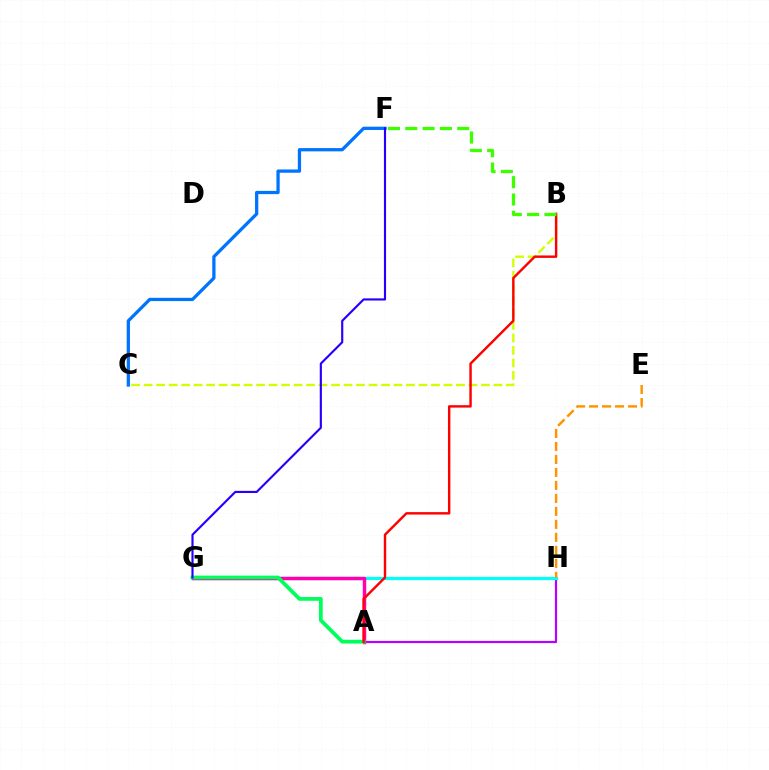{('A', 'H'): [{'color': '#b900ff', 'line_style': 'solid', 'thickness': 1.57}], ('B', 'C'): [{'color': '#d1ff00', 'line_style': 'dashed', 'thickness': 1.7}], ('G', 'H'): [{'color': '#00fff6', 'line_style': 'solid', 'thickness': 2.32}], ('A', 'G'): [{'color': '#ff00ac', 'line_style': 'solid', 'thickness': 2.48}, {'color': '#00ff5c', 'line_style': 'solid', 'thickness': 2.72}], ('E', 'H'): [{'color': '#ff9400', 'line_style': 'dashed', 'thickness': 1.76}], ('C', 'F'): [{'color': '#0074ff', 'line_style': 'solid', 'thickness': 2.35}], ('F', 'G'): [{'color': '#2500ff', 'line_style': 'solid', 'thickness': 1.55}], ('A', 'B'): [{'color': '#ff0000', 'line_style': 'solid', 'thickness': 1.75}], ('B', 'F'): [{'color': '#3dff00', 'line_style': 'dashed', 'thickness': 2.35}]}